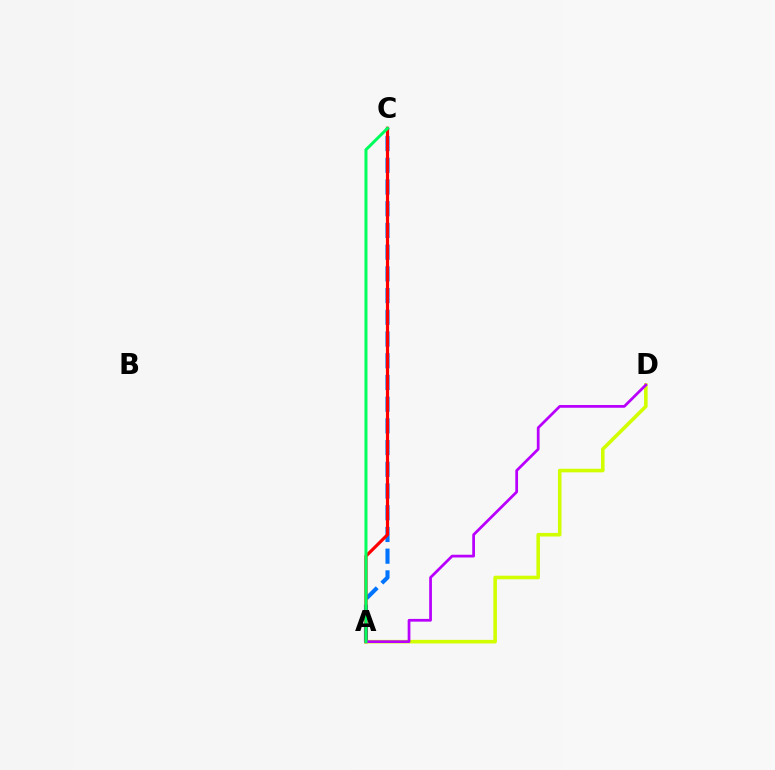{('A', 'C'): [{'color': '#0074ff', 'line_style': 'dashed', 'thickness': 2.95}, {'color': '#ff0000', 'line_style': 'solid', 'thickness': 2.28}, {'color': '#00ff5c', 'line_style': 'solid', 'thickness': 2.17}], ('A', 'D'): [{'color': '#d1ff00', 'line_style': 'solid', 'thickness': 2.58}, {'color': '#b900ff', 'line_style': 'solid', 'thickness': 1.97}]}